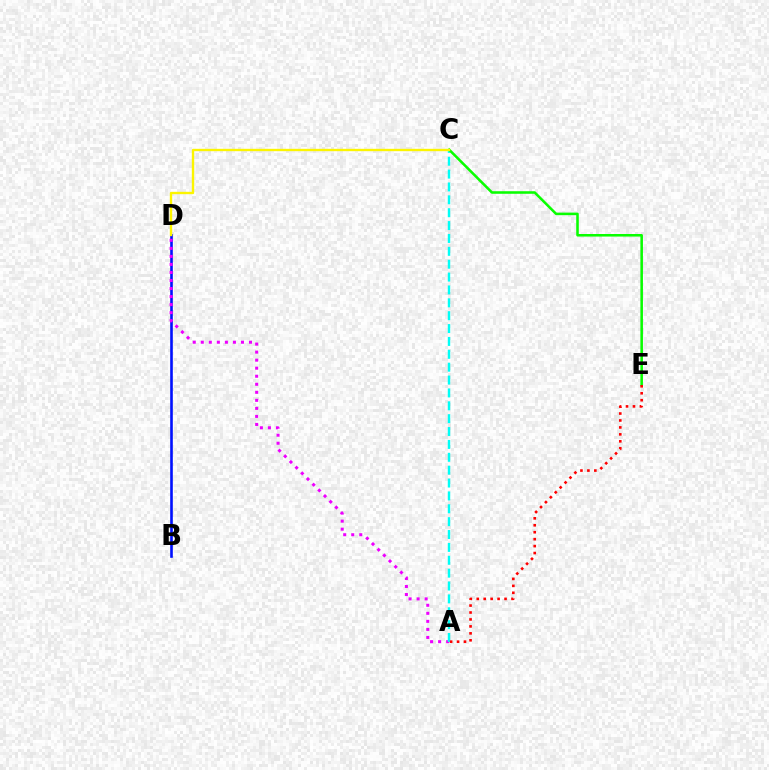{('B', 'D'): [{'color': '#0010ff', 'line_style': 'solid', 'thickness': 1.89}], ('A', 'D'): [{'color': '#ee00ff', 'line_style': 'dotted', 'thickness': 2.18}], ('A', 'C'): [{'color': '#00fff6', 'line_style': 'dashed', 'thickness': 1.75}], ('C', 'E'): [{'color': '#08ff00', 'line_style': 'solid', 'thickness': 1.84}], ('A', 'E'): [{'color': '#ff0000', 'line_style': 'dotted', 'thickness': 1.89}], ('C', 'D'): [{'color': '#fcf500', 'line_style': 'solid', 'thickness': 1.71}]}